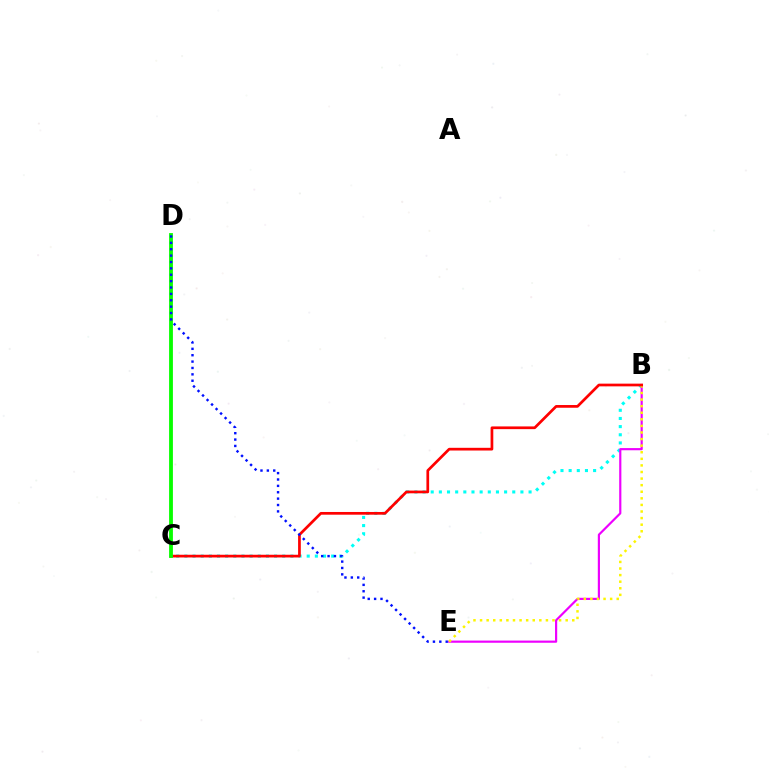{('B', 'C'): [{'color': '#00fff6', 'line_style': 'dotted', 'thickness': 2.22}, {'color': '#ff0000', 'line_style': 'solid', 'thickness': 1.95}], ('B', 'E'): [{'color': '#ee00ff', 'line_style': 'solid', 'thickness': 1.57}, {'color': '#fcf500', 'line_style': 'dotted', 'thickness': 1.79}], ('C', 'D'): [{'color': '#08ff00', 'line_style': 'solid', 'thickness': 2.75}], ('D', 'E'): [{'color': '#0010ff', 'line_style': 'dotted', 'thickness': 1.73}]}